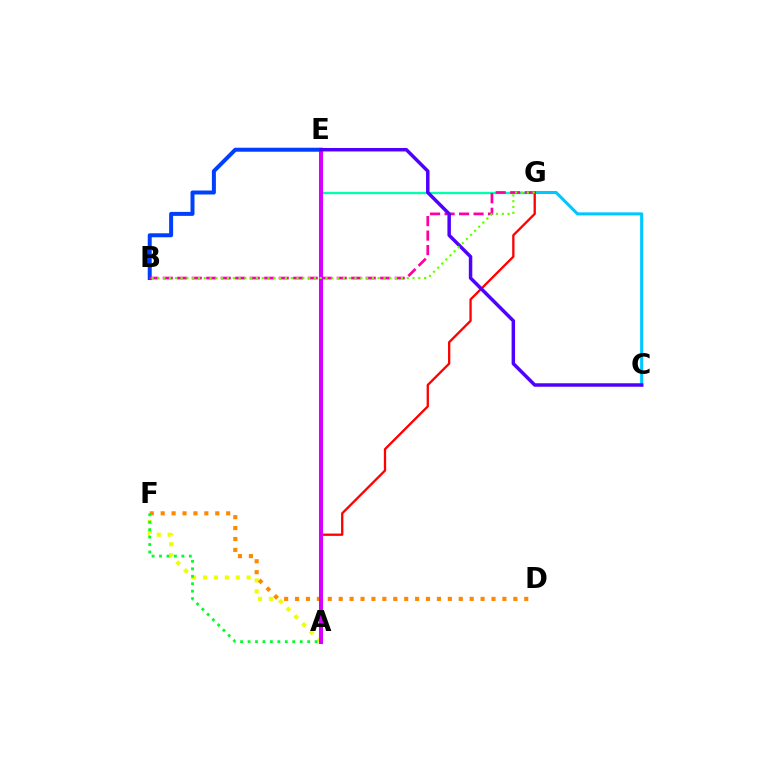{('A', 'F'): [{'color': '#eeff00', 'line_style': 'dotted', 'thickness': 2.97}, {'color': '#00ff27', 'line_style': 'dotted', 'thickness': 2.02}], ('C', 'G'): [{'color': '#00c7ff', 'line_style': 'solid', 'thickness': 2.2}], ('D', 'F'): [{'color': '#ff8800', 'line_style': 'dotted', 'thickness': 2.97}], ('E', 'G'): [{'color': '#00ffaf', 'line_style': 'solid', 'thickness': 1.69}], ('B', 'E'): [{'color': '#003fff', 'line_style': 'solid', 'thickness': 2.87}], ('B', 'G'): [{'color': '#ff00a0', 'line_style': 'dashed', 'thickness': 1.97}, {'color': '#66ff00', 'line_style': 'dotted', 'thickness': 1.58}], ('A', 'G'): [{'color': '#ff0000', 'line_style': 'solid', 'thickness': 1.66}], ('A', 'E'): [{'color': '#d600ff', 'line_style': 'solid', 'thickness': 2.93}], ('C', 'E'): [{'color': '#4f00ff', 'line_style': 'solid', 'thickness': 2.5}]}